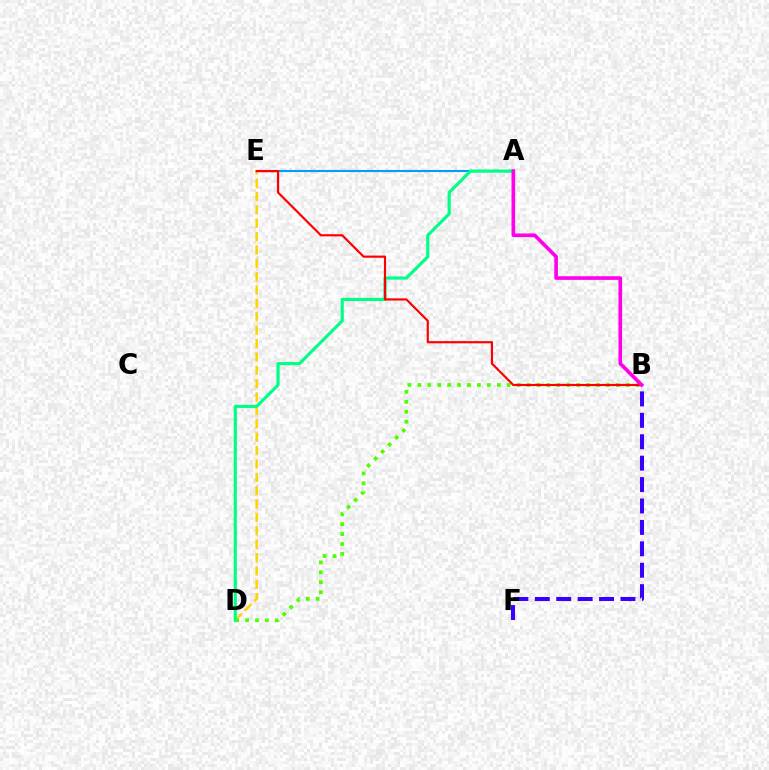{('B', 'F'): [{'color': '#3700ff', 'line_style': 'dashed', 'thickness': 2.91}], ('D', 'E'): [{'color': '#ffd500', 'line_style': 'dashed', 'thickness': 1.82}], ('A', 'E'): [{'color': '#009eff', 'line_style': 'solid', 'thickness': 1.53}], ('B', 'D'): [{'color': '#4fff00', 'line_style': 'dotted', 'thickness': 2.7}], ('A', 'D'): [{'color': '#00ff86', 'line_style': 'solid', 'thickness': 2.26}], ('B', 'E'): [{'color': '#ff0000', 'line_style': 'solid', 'thickness': 1.57}], ('A', 'B'): [{'color': '#ff00ed', 'line_style': 'solid', 'thickness': 2.62}]}